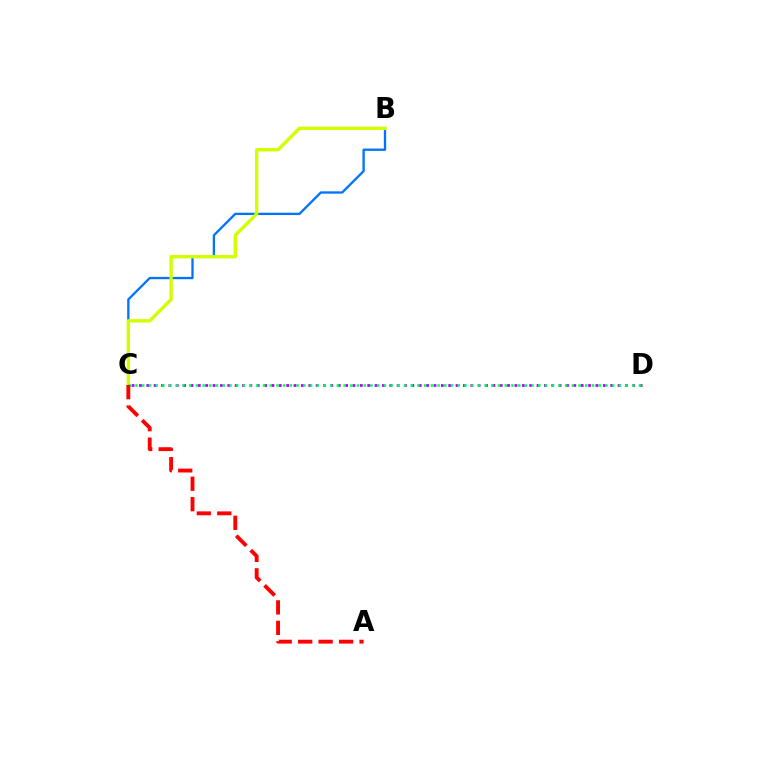{('C', 'D'): [{'color': '#b900ff', 'line_style': 'dotted', 'thickness': 2.0}, {'color': '#00ff5c', 'line_style': 'dotted', 'thickness': 1.82}], ('B', 'C'): [{'color': '#0074ff', 'line_style': 'solid', 'thickness': 1.67}, {'color': '#d1ff00', 'line_style': 'solid', 'thickness': 2.44}], ('A', 'C'): [{'color': '#ff0000', 'line_style': 'dashed', 'thickness': 2.78}]}